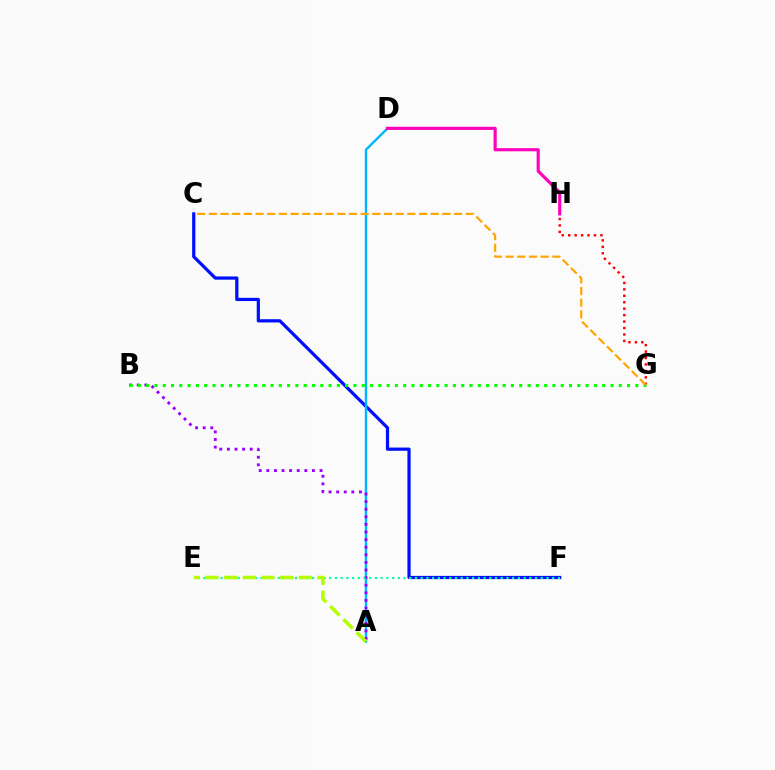{('C', 'F'): [{'color': '#0010ff', 'line_style': 'solid', 'thickness': 2.33}], ('G', 'H'): [{'color': '#ff0000', 'line_style': 'dotted', 'thickness': 1.75}], ('A', 'D'): [{'color': '#00b5ff', 'line_style': 'solid', 'thickness': 1.72}], ('A', 'B'): [{'color': '#9b00ff', 'line_style': 'dotted', 'thickness': 2.07}], ('D', 'H'): [{'color': '#ff00bd', 'line_style': 'solid', 'thickness': 2.26}], ('B', 'G'): [{'color': '#08ff00', 'line_style': 'dotted', 'thickness': 2.25}], ('C', 'G'): [{'color': '#ffa500', 'line_style': 'dashed', 'thickness': 1.59}], ('E', 'F'): [{'color': '#00ff9d', 'line_style': 'dotted', 'thickness': 1.55}], ('A', 'E'): [{'color': '#b3ff00', 'line_style': 'dashed', 'thickness': 2.53}]}